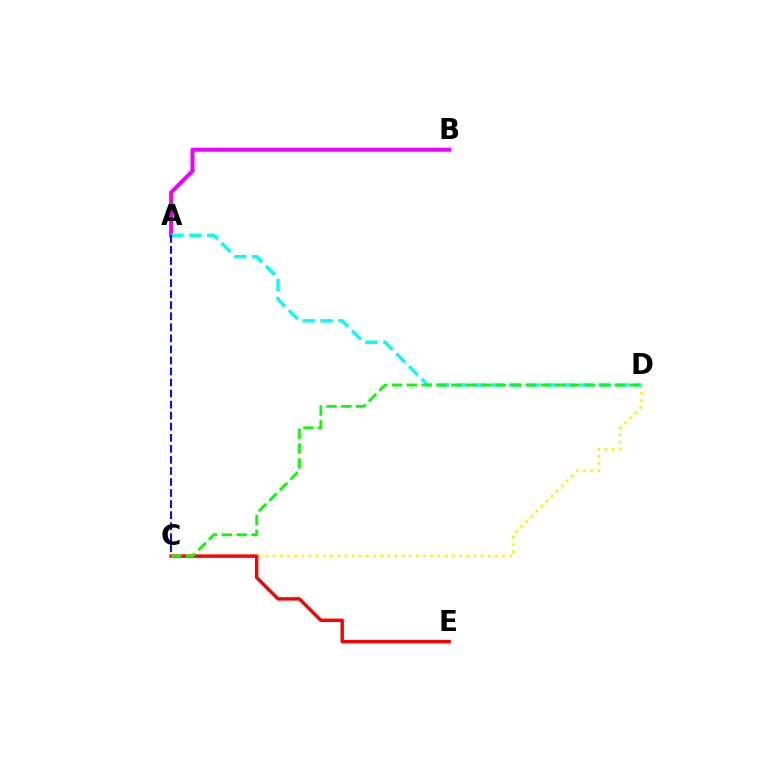{('C', 'D'): [{'color': '#fcf500', 'line_style': 'dotted', 'thickness': 1.95}, {'color': '#08ff00', 'line_style': 'dashed', 'thickness': 2.02}], ('A', 'B'): [{'color': '#ee00ff', 'line_style': 'solid', 'thickness': 2.92}], ('C', 'E'): [{'color': '#ff0000', 'line_style': 'solid', 'thickness': 2.46}], ('A', 'D'): [{'color': '#00fff6', 'line_style': 'dashed', 'thickness': 2.44}], ('A', 'C'): [{'color': '#0010ff', 'line_style': 'dashed', 'thickness': 1.5}]}